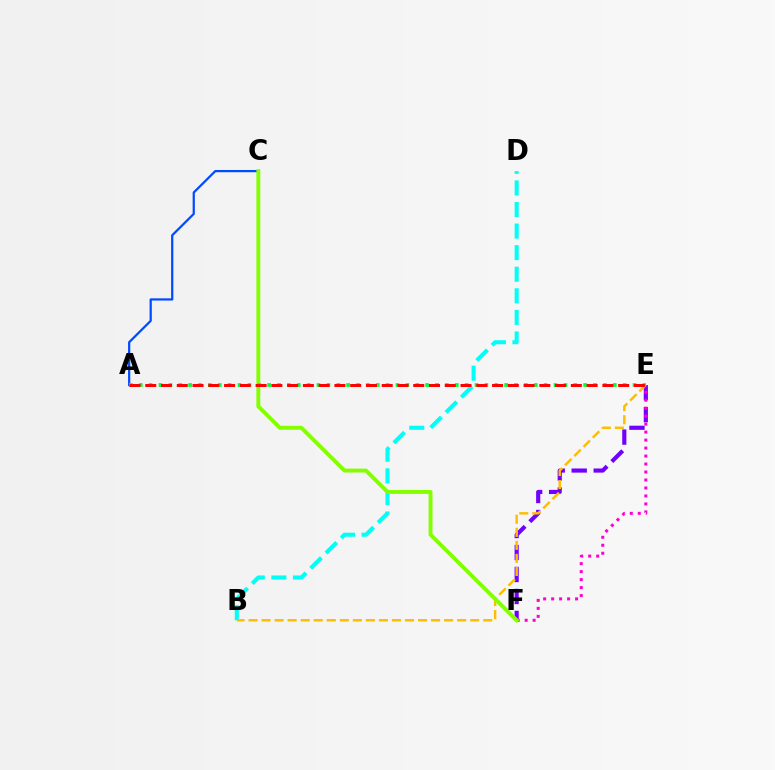{('E', 'F'): [{'color': '#7200ff', 'line_style': 'dashed', 'thickness': 2.99}, {'color': '#ff00cf', 'line_style': 'dotted', 'thickness': 2.17}], ('A', 'C'): [{'color': '#004bff', 'line_style': 'solid', 'thickness': 1.61}], ('B', 'D'): [{'color': '#00fff6', 'line_style': 'dashed', 'thickness': 2.93}], ('B', 'E'): [{'color': '#ffbd00', 'line_style': 'dashed', 'thickness': 1.77}], ('C', 'F'): [{'color': '#84ff00', 'line_style': 'solid', 'thickness': 2.81}], ('A', 'E'): [{'color': '#00ff39', 'line_style': 'dotted', 'thickness': 2.68}, {'color': '#ff0000', 'line_style': 'dashed', 'thickness': 2.14}]}